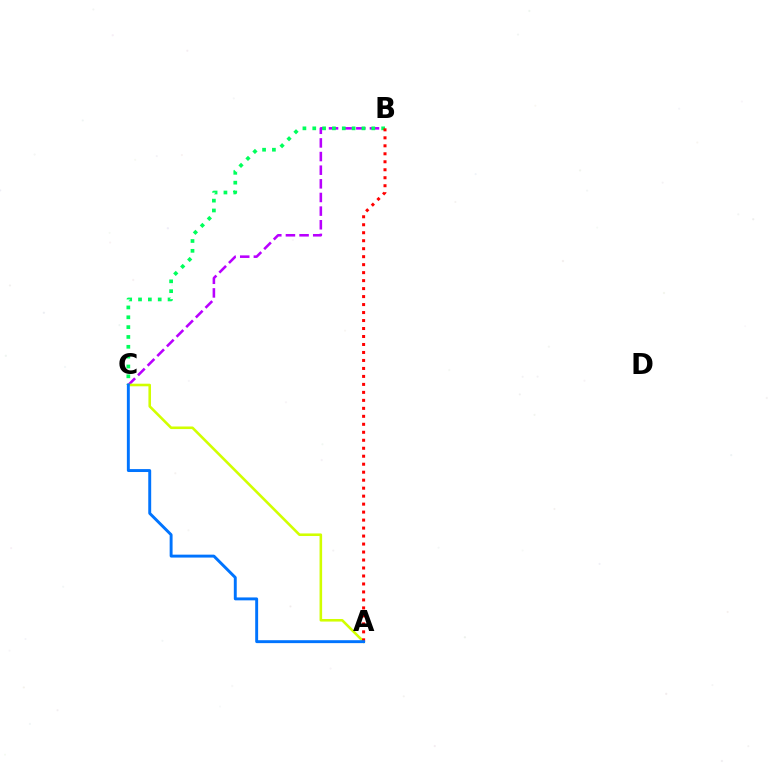{('B', 'C'): [{'color': '#b900ff', 'line_style': 'dashed', 'thickness': 1.85}, {'color': '#00ff5c', 'line_style': 'dotted', 'thickness': 2.67}], ('A', 'C'): [{'color': '#d1ff00', 'line_style': 'solid', 'thickness': 1.86}, {'color': '#0074ff', 'line_style': 'solid', 'thickness': 2.1}], ('A', 'B'): [{'color': '#ff0000', 'line_style': 'dotted', 'thickness': 2.17}]}